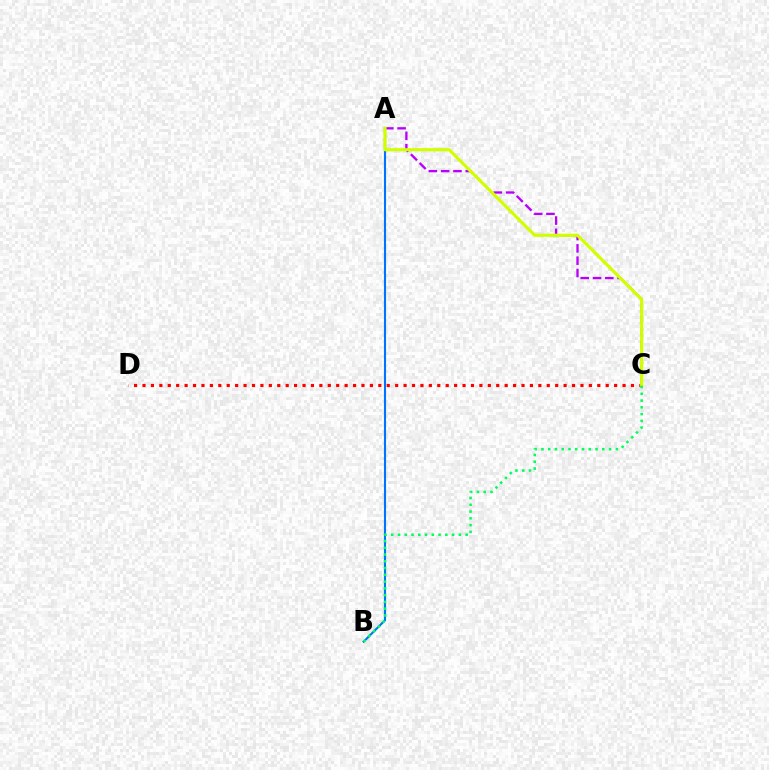{('A', 'C'): [{'color': '#b900ff', 'line_style': 'dashed', 'thickness': 1.67}, {'color': '#d1ff00', 'line_style': 'solid', 'thickness': 2.28}], ('C', 'D'): [{'color': '#ff0000', 'line_style': 'dotted', 'thickness': 2.29}], ('A', 'B'): [{'color': '#0074ff', 'line_style': 'solid', 'thickness': 1.52}], ('B', 'C'): [{'color': '#00ff5c', 'line_style': 'dotted', 'thickness': 1.84}]}